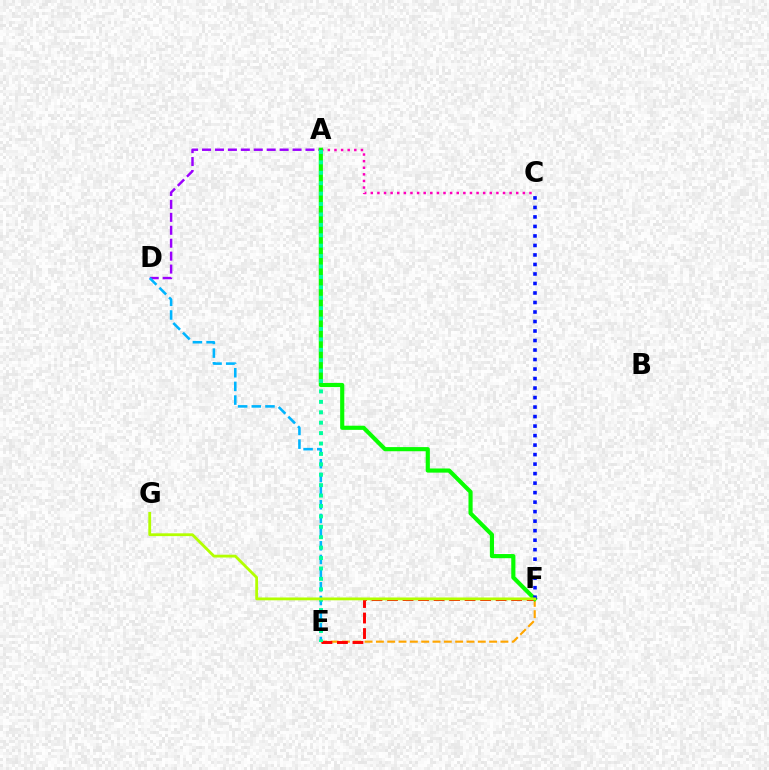{('A', 'D'): [{'color': '#9b00ff', 'line_style': 'dashed', 'thickness': 1.76}], ('A', 'C'): [{'color': '#ff00bd', 'line_style': 'dotted', 'thickness': 1.8}], ('E', 'F'): [{'color': '#ffa500', 'line_style': 'dashed', 'thickness': 1.54}, {'color': '#ff0000', 'line_style': 'dashed', 'thickness': 2.11}], ('D', 'E'): [{'color': '#00b5ff', 'line_style': 'dashed', 'thickness': 1.86}], ('A', 'F'): [{'color': '#08ff00', 'line_style': 'solid', 'thickness': 2.98}], ('C', 'F'): [{'color': '#0010ff', 'line_style': 'dotted', 'thickness': 2.58}], ('A', 'E'): [{'color': '#00ff9d', 'line_style': 'dotted', 'thickness': 2.83}], ('F', 'G'): [{'color': '#b3ff00', 'line_style': 'solid', 'thickness': 2.02}]}